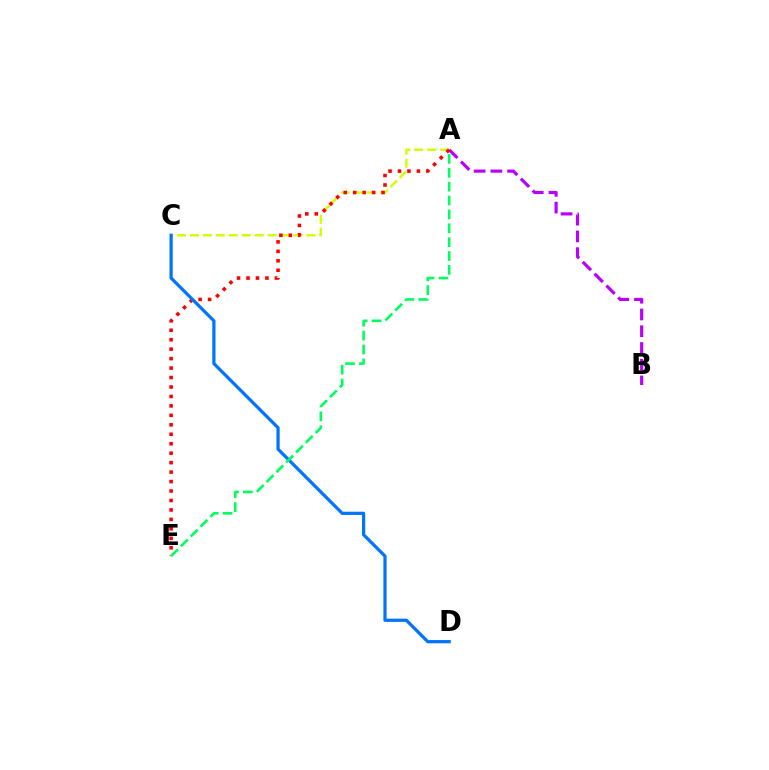{('A', 'C'): [{'color': '#d1ff00', 'line_style': 'dashed', 'thickness': 1.76}], ('A', 'B'): [{'color': '#b900ff', 'line_style': 'dashed', 'thickness': 2.27}], ('A', 'E'): [{'color': '#ff0000', 'line_style': 'dotted', 'thickness': 2.57}, {'color': '#00ff5c', 'line_style': 'dashed', 'thickness': 1.88}], ('C', 'D'): [{'color': '#0074ff', 'line_style': 'solid', 'thickness': 2.32}]}